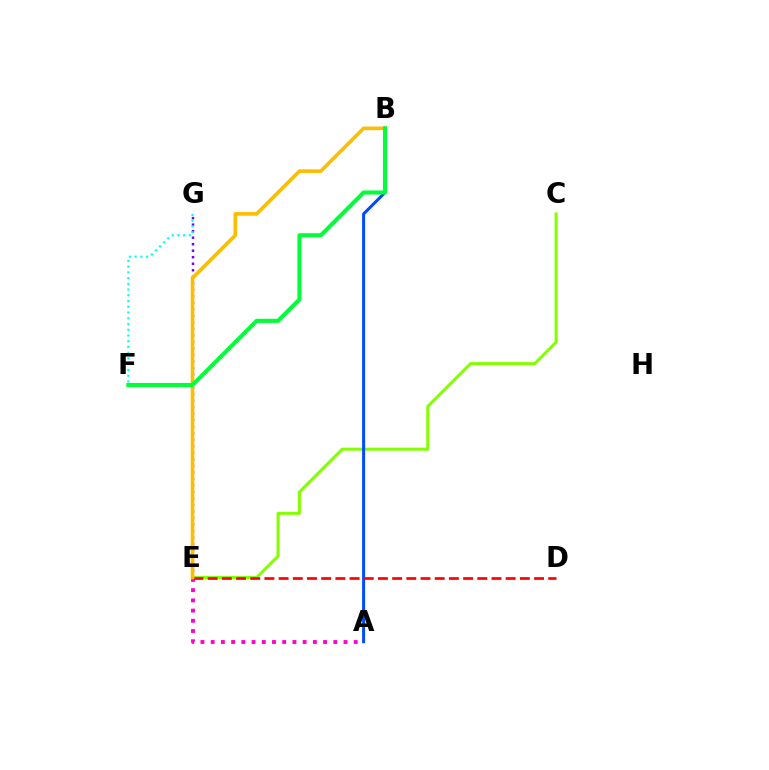{('E', 'G'): [{'color': '#7200ff', 'line_style': 'dotted', 'thickness': 1.77}], ('C', 'E'): [{'color': '#84ff00', 'line_style': 'solid', 'thickness': 2.17}], ('A', 'E'): [{'color': '#ff00cf', 'line_style': 'dotted', 'thickness': 2.78}], ('A', 'B'): [{'color': '#004bff', 'line_style': 'solid', 'thickness': 2.18}], ('D', 'E'): [{'color': '#ff0000', 'line_style': 'dashed', 'thickness': 1.93}], ('F', 'G'): [{'color': '#00fff6', 'line_style': 'dotted', 'thickness': 1.56}], ('B', 'E'): [{'color': '#ffbd00', 'line_style': 'solid', 'thickness': 2.61}], ('B', 'F'): [{'color': '#00ff39', 'line_style': 'solid', 'thickness': 2.94}]}